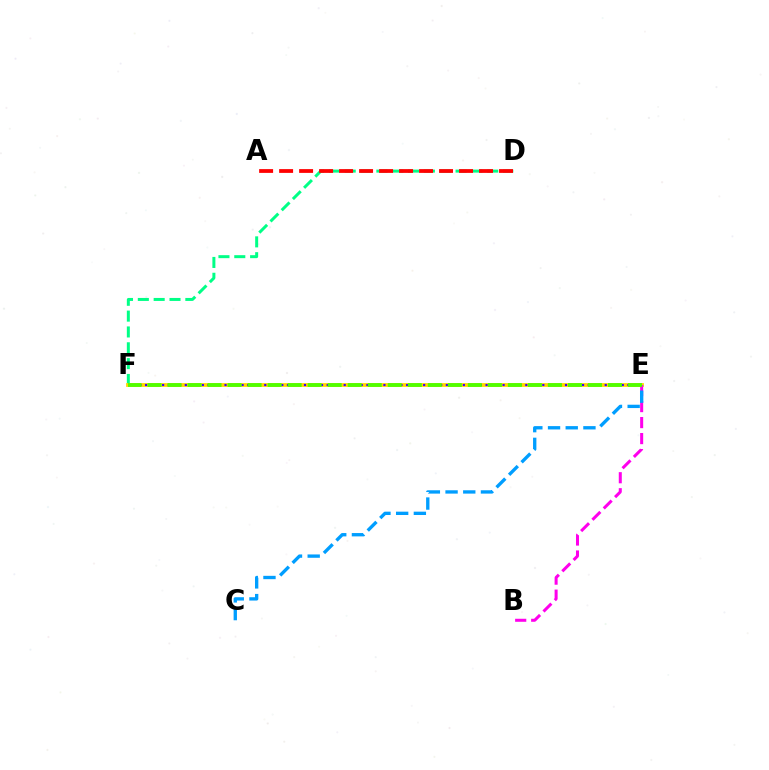{('D', 'F'): [{'color': '#00ff86', 'line_style': 'dashed', 'thickness': 2.15}], ('E', 'F'): [{'color': '#ffd500', 'line_style': 'solid', 'thickness': 2.73}, {'color': '#3700ff', 'line_style': 'dotted', 'thickness': 1.54}, {'color': '#4fff00', 'line_style': 'dashed', 'thickness': 2.72}], ('A', 'D'): [{'color': '#ff0000', 'line_style': 'dashed', 'thickness': 2.72}], ('B', 'E'): [{'color': '#ff00ed', 'line_style': 'dashed', 'thickness': 2.17}], ('C', 'E'): [{'color': '#009eff', 'line_style': 'dashed', 'thickness': 2.4}]}